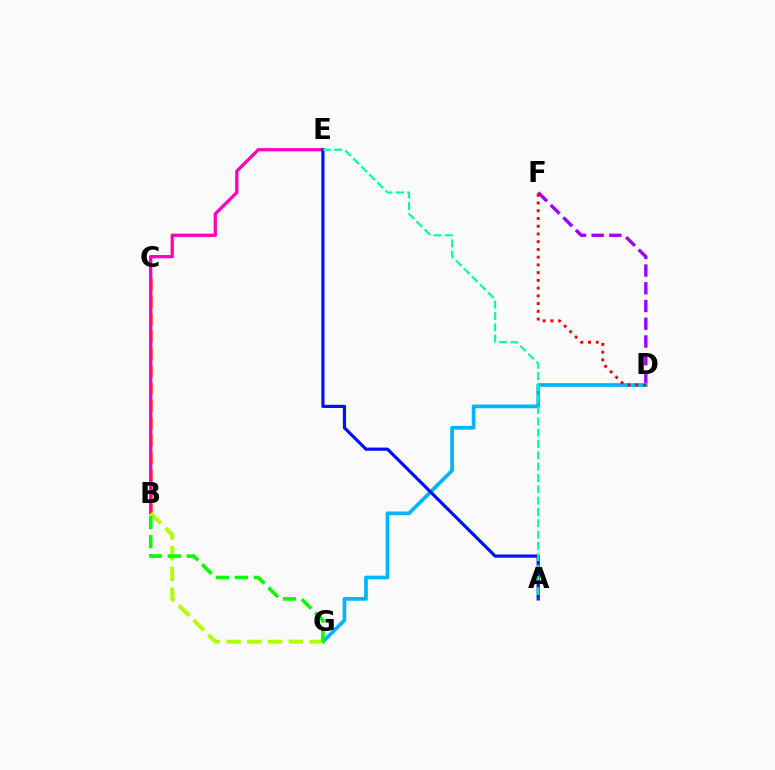{('D', 'G'): [{'color': '#00b5ff', 'line_style': 'solid', 'thickness': 2.67}], ('D', 'F'): [{'color': '#9b00ff', 'line_style': 'dashed', 'thickness': 2.41}, {'color': '#ff0000', 'line_style': 'dotted', 'thickness': 2.1}], ('B', 'C'): [{'color': '#ffa500', 'line_style': 'dashed', 'thickness': 2.36}], ('B', 'E'): [{'color': '#ff00bd', 'line_style': 'solid', 'thickness': 2.35}], ('B', 'G'): [{'color': '#b3ff00', 'line_style': 'dashed', 'thickness': 2.82}, {'color': '#08ff00', 'line_style': 'dashed', 'thickness': 2.58}], ('A', 'E'): [{'color': '#0010ff', 'line_style': 'solid', 'thickness': 2.29}, {'color': '#00ff9d', 'line_style': 'dashed', 'thickness': 1.54}]}